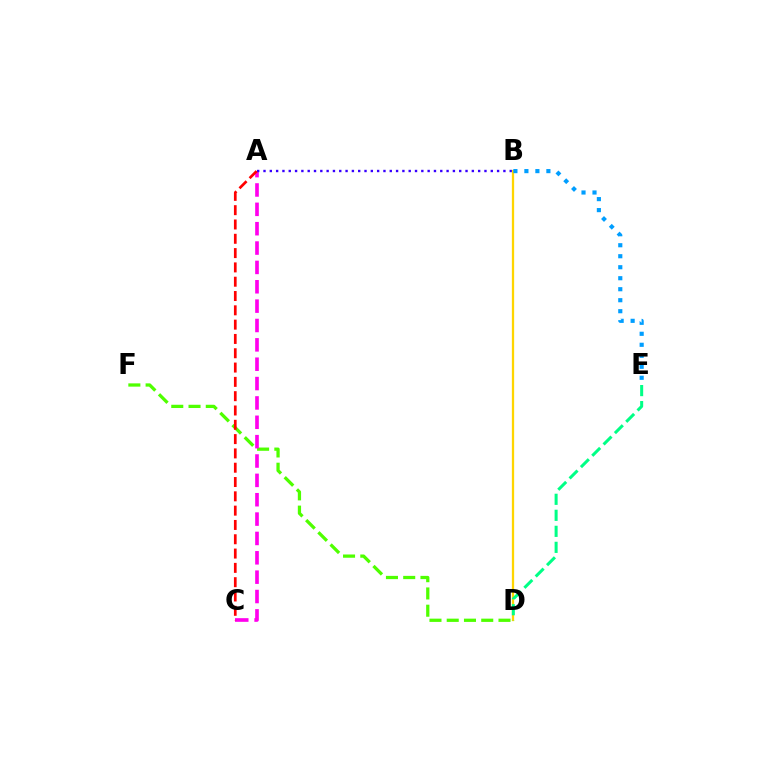{('D', 'F'): [{'color': '#4fff00', 'line_style': 'dashed', 'thickness': 2.34}], ('A', 'C'): [{'color': '#ff00ed', 'line_style': 'dashed', 'thickness': 2.63}, {'color': '#ff0000', 'line_style': 'dashed', 'thickness': 1.94}], ('B', 'D'): [{'color': '#ffd500', 'line_style': 'solid', 'thickness': 1.64}], ('B', 'E'): [{'color': '#009eff', 'line_style': 'dotted', 'thickness': 2.99}], ('A', 'B'): [{'color': '#3700ff', 'line_style': 'dotted', 'thickness': 1.72}], ('D', 'E'): [{'color': '#00ff86', 'line_style': 'dashed', 'thickness': 2.18}]}